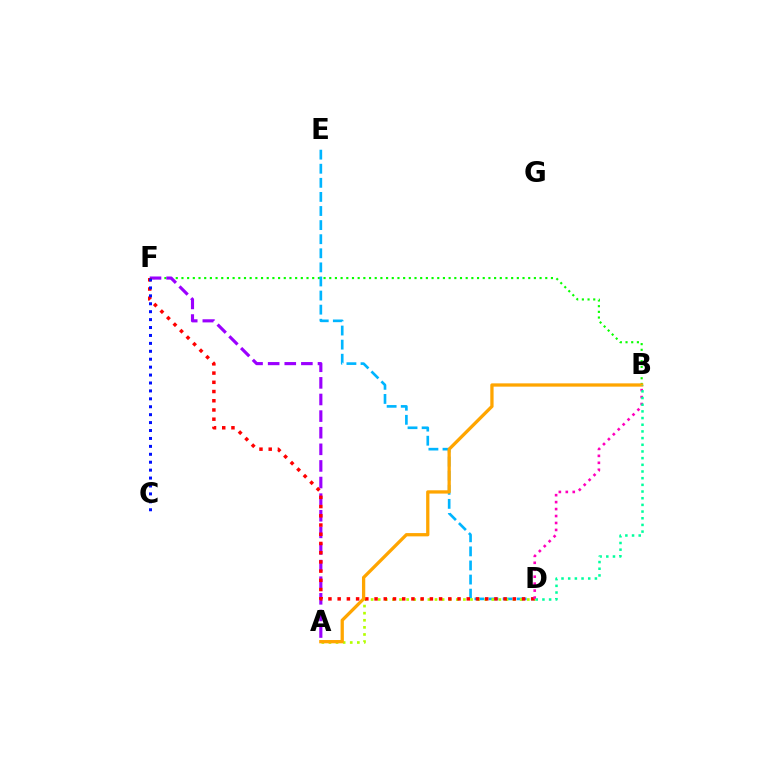{('B', 'F'): [{'color': '#08ff00', 'line_style': 'dotted', 'thickness': 1.54}], ('A', 'F'): [{'color': '#9b00ff', 'line_style': 'dashed', 'thickness': 2.26}], ('D', 'E'): [{'color': '#00b5ff', 'line_style': 'dashed', 'thickness': 1.91}], ('A', 'D'): [{'color': '#b3ff00', 'line_style': 'dotted', 'thickness': 1.93}], ('D', 'F'): [{'color': '#ff0000', 'line_style': 'dotted', 'thickness': 2.51}], ('C', 'F'): [{'color': '#0010ff', 'line_style': 'dotted', 'thickness': 2.15}], ('A', 'B'): [{'color': '#ffa500', 'line_style': 'solid', 'thickness': 2.36}], ('B', 'D'): [{'color': '#ff00bd', 'line_style': 'dotted', 'thickness': 1.89}, {'color': '#00ff9d', 'line_style': 'dotted', 'thickness': 1.81}]}